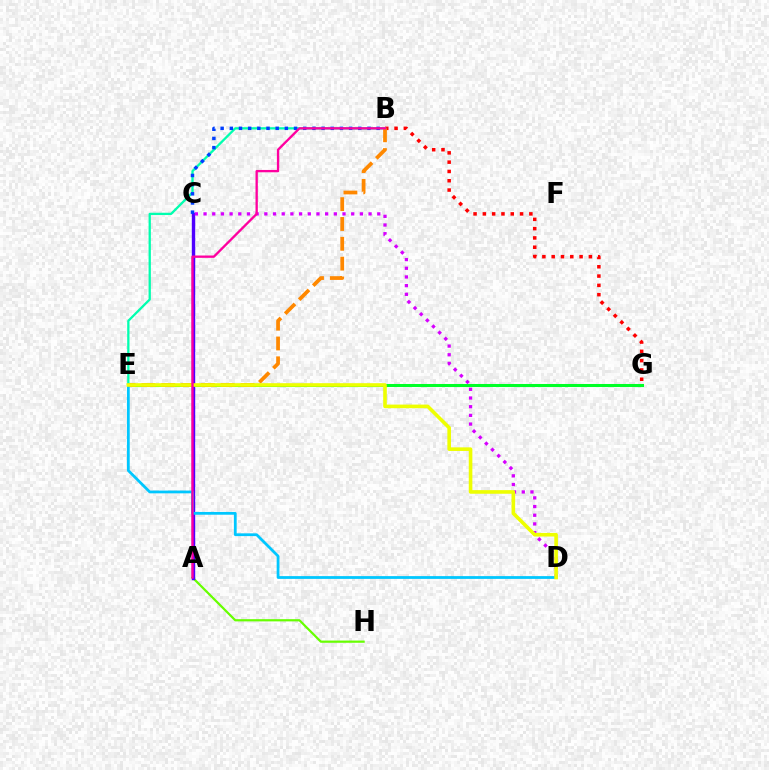{('B', 'G'): [{'color': '#ff0000', 'line_style': 'dotted', 'thickness': 2.53}], ('B', 'E'): [{'color': '#00ffaf', 'line_style': 'solid', 'thickness': 1.65}, {'color': '#ff8800', 'line_style': 'dashed', 'thickness': 2.69}], ('A', 'H'): [{'color': '#66ff00', 'line_style': 'solid', 'thickness': 1.59}], ('E', 'G'): [{'color': '#00ff27', 'line_style': 'solid', 'thickness': 2.19}], ('A', 'C'): [{'color': '#4f00ff', 'line_style': 'solid', 'thickness': 2.43}], ('C', 'D'): [{'color': '#d600ff', 'line_style': 'dotted', 'thickness': 2.36}], ('D', 'E'): [{'color': '#00c7ff', 'line_style': 'solid', 'thickness': 2.0}, {'color': '#eeff00', 'line_style': 'solid', 'thickness': 2.6}], ('B', 'C'): [{'color': '#003fff', 'line_style': 'dotted', 'thickness': 2.49}], ('A', 'B'): [{'color': '#ff00a0', 'line_style': 'solid', 'thickness': 1.67}]}